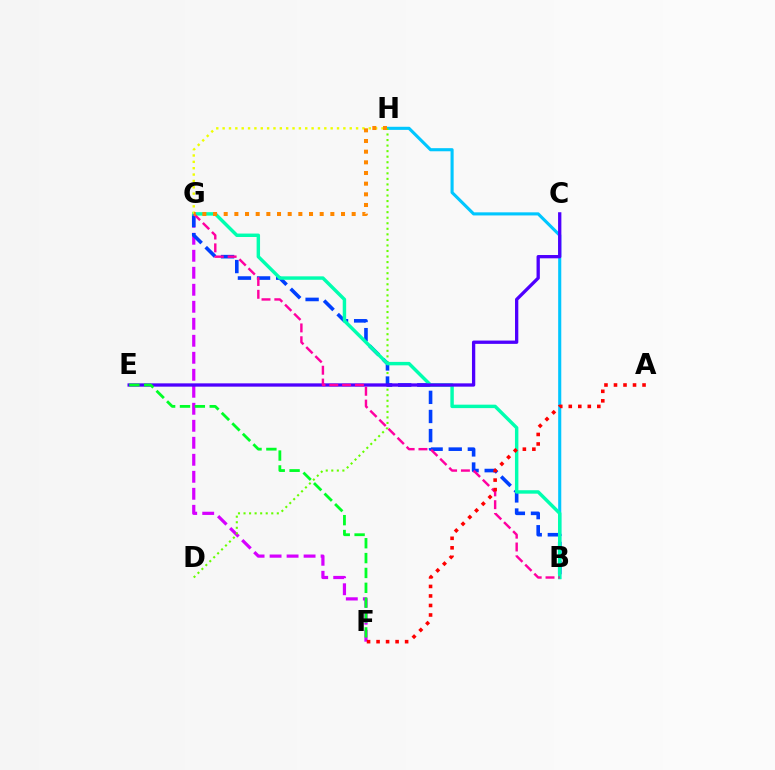{('F', 'G'): [{'color': '#d600ff', 'line_style': 'dashed', 'thickness': 2.31}], ('B', 'H'): [{'color': '#00c7ff', 'line_style': 'solid', 'thickness': 2.23}], ('D', 'H'): [{'color': '#66ff00', 'line_style': 'dotted', 'thickness': 1.51}], ('B', 'G'): [{'color': '#003fff', 'line_style': 'dashed', 'thickness': 2.6}, {'color': '#00ffaf', 'line_style': 'solid', 'thickness': 2.48}, {'color': '#ff00a0', 'line_style': 'dashed', 'thickness': 1.74}], ('G', 'H'): [{'color': '#eeff00', 'line_style': 'dotted', 'thickness': 1.73}, {'color': '#ff8800', 'line_style': 'dotted', 'thickness': 2.9}], ('C', 'E'): [{'color': '#4f00ff', 'line_style': 'solid', 'thickness': 2.38}], ('A', 'F'): [{'color': '#ff0000', 'line_style': 'dotted', 'thickness': 2.59}], ('E', 'F'): [{'color': '#00ff27', 'line_style': 'dashed', 'thickness': 2.02}]}